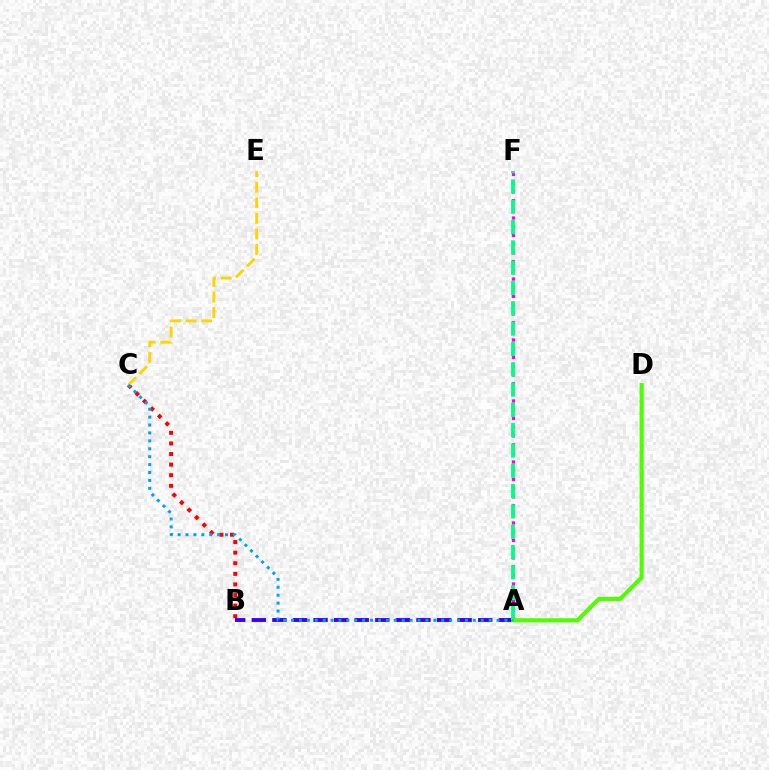{('B', 'C'): [{'color': '#ff0000', 'line_style': 'dotted', 'thickness': 2.88}], ('A', 'B'): [{'color': '#3700ff', 'line_style': 'dashed', 'thickness': 2.8}], ('C', 'E'): [{'color': '#ffd500', 'line_style': 'dashed', 'thickness': 2.11}], ('A', 'F'): [{'color': '#ff00ed', 'line_style': 'dotted', 'thickness': 2.37}, {'color': '#00ff86', 'line_style': 'dashed', 'thickness': 2.76}], ('A', 'D'): [{'color': '#4fff00', 'line_style': 'solid', 'thickness': 2.97}], ('A', 'C'): [{'color': '#009eff', 'line_style': 'dotted', 'thickness': 2.15}]}